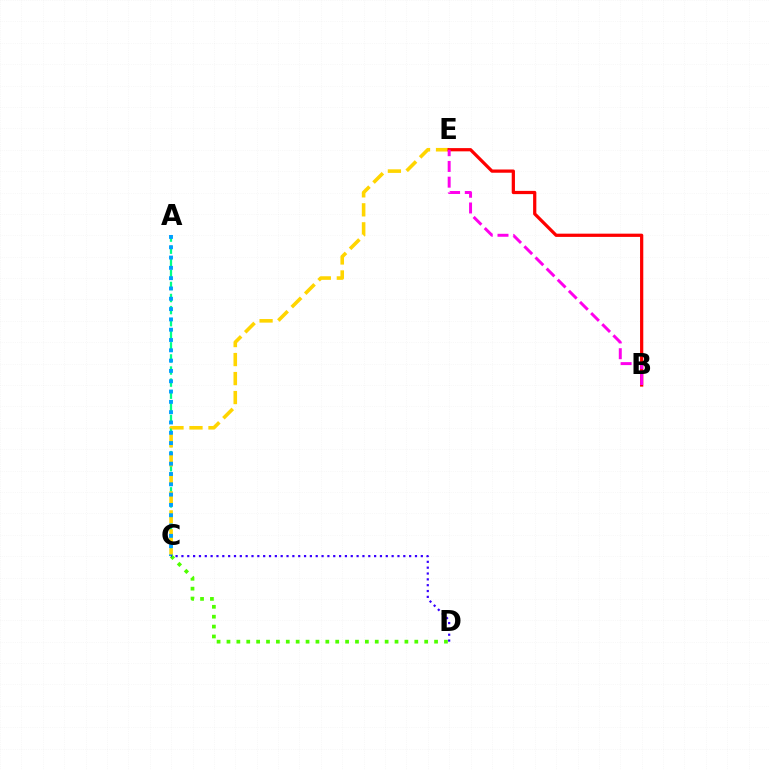{('A', 'C'): [{'color': '#00ff86', 'line_style': 'dashed', 'thickness': 1.64}, {'color': '#009eff', 'line_style': 'dotted', 'thickness': 2.8}], ('C', 'E'): [{'color': '#ffd500', 'line_style': 'dashed', 'thickness': 2.58}], ('B', 'E'): [{'color': '#ff0000', 'line_style': 'solid', 'thickness': 2.33}, {'color': '#ff00ed', 'line_style': 'dashed', 'thickness': 2.14}], ('C', 'D'): [{'color': '#4fff00', 'line_style': 'dotted', 'thickness': 2.69}, {'color': '#3700ff', 'line_style': 'dotted', 'thickness': 1.59}]}